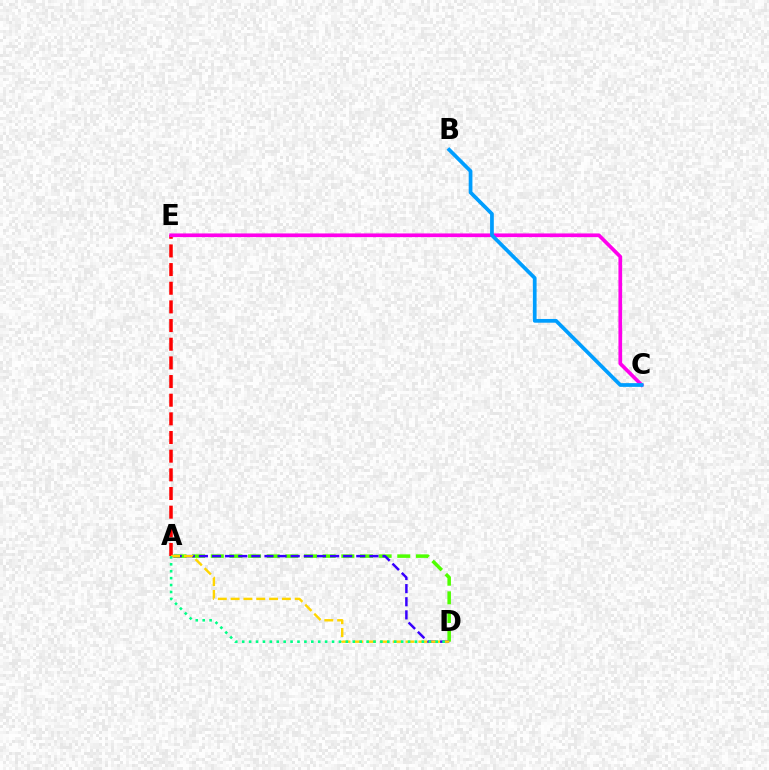{('A', 'D'): [{'color': '#4fff00', 'line_style': 'dashed', 'thickness': 2.53}, {'color': '#3700ff', 'line_style': 'dashed', 'thickness': 1.78}, {'color': '#ffd500', 'line_style': 'dashed', 'thickness': 1.74}, {'color': '#00ff86', 'line_style': 'dotted', 'thickness': 1.88}], ('A', 'E'): [{'color': '#ff0000', 'line_style': 'dashed', 'thickness': 2.53}], ('C', 'E'): [{'color': '#ff00ed', 'line_style': 'solid', 'thickness': 2.65}], ('B', 'C'): [{'color': '#009eff', 'line_style': 'solid', 'thickness': 2.68}]}